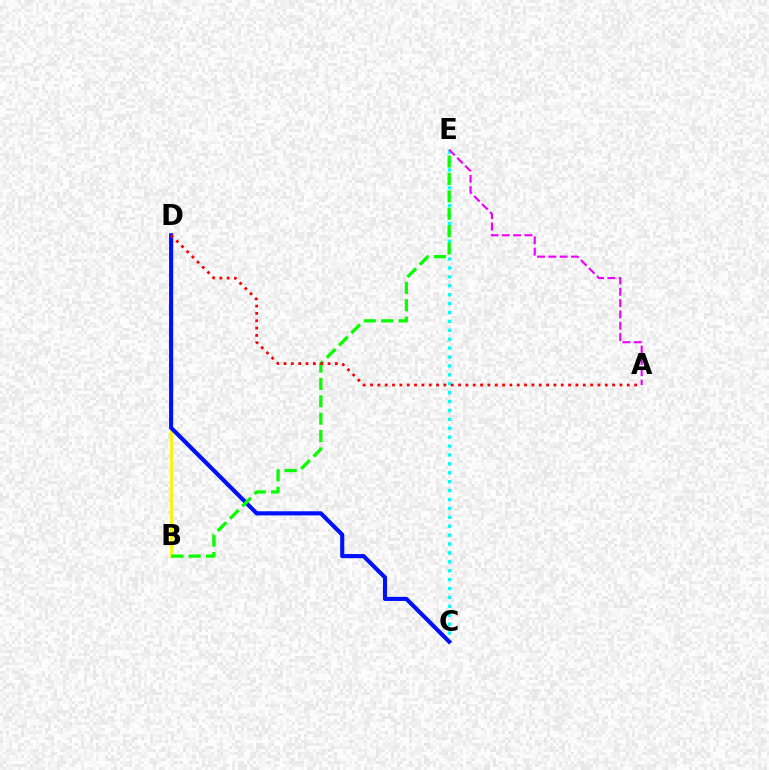{('B', 'D'): [{'color': '#fcf500', 'line_style': 'solid', 'thickness': 2.02}], ('C', 'E'): [{'color': '#00fff6', 'line_style': 'dotted', 'thickness': 2.42}], ('C', 'D'): [{'color': '#0010ff', 'line_style': 'solid', 'thickness': 2.97}], ('B', 'E'): [{'color': '#08ff00', 'line_style': 'dashed', 'thickness': 2.36}], ('A', 'D'): [{'color': '#ff0000', 'line_style': 'dotted', 'thickness': 1.99}], ('A', 'E'): [{'color': '#ee00ff', 'line_style': 'dashed', 'thickness': 1.54}]}